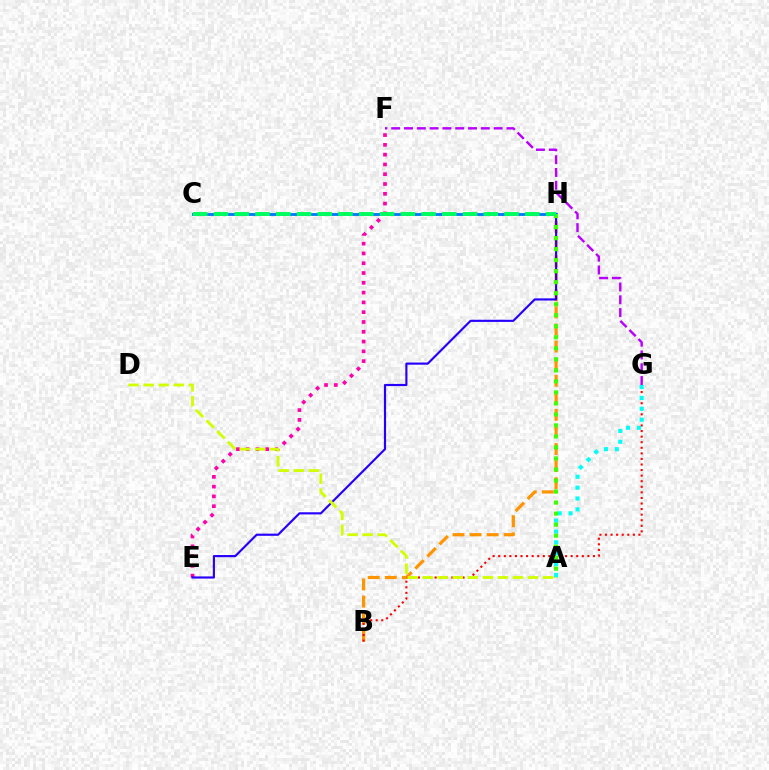{('E', 'F'): [{'color': '#ff00ac', 'line_style': 'dotted', 'thickness': 2.66}], ('B', 'H'): [{'color': '#ff9400', 'line_style': 'dashed', 'thickness': 2.32}], ('B', 'G'): [{'color': '#ff0000', 'line_style': 'dotted', 'thickness': 1.51}], ('E', 'H'): [{'color': '#2500ff', 'line_style': 'solid', 'thickness': 1.55}], ('F', 'G'): [{'color': '#b900ff', 'line_style': 'dashed', 'thickness': 1.74}], ('A', 'G'): [{'color': '#00fff6', 'line_style': 'dotted', 'thickness': 2.95}], ('A', 'D'): [{'color': '#d1ff00', 'line_style': 'dashed', 'thickness': 2.04}], ('C', 'H'): [{'color': '#0074ff', 'line_style': 'solid', 'thickness': 2.02}, {'color': '#00ff5c', 'line_style': 'dashed', 'thickness': 2.82}], ('A', 'H'): [{'color': '#3dff00', 'line_style': 'dotted', 'thickness': 2.99}]}